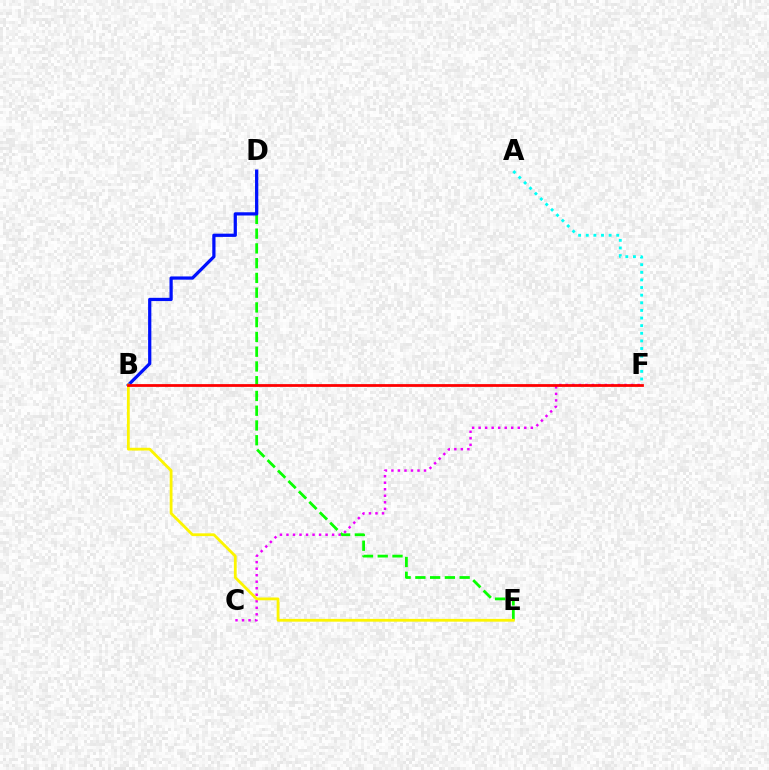{('D', 'E'): [{'color': '#08ff00', 'line_style': 'dashed', 'thickness': 2.0}], ('B', 'D'): [{'color': '#0010ff', 'line_style': 'solid', 'thickness': 2.33}], ('C', 'F'): [{'color': '#ee00ff', 'line_style': 'dotted', 'thickness': 1.77}], ('B', 'E'): [{'color': '#fcf500', 'line_style': 'solid', 'thickness': 2.01}], ('A', 'F'): [{'color': '#00fff6', 'line_style': 'dotted', 'thickness': 2.07}], ('B', 'F'): [{'color': '#ff0000', 'line_style': 'solid', 'thickness': 2.0}]}